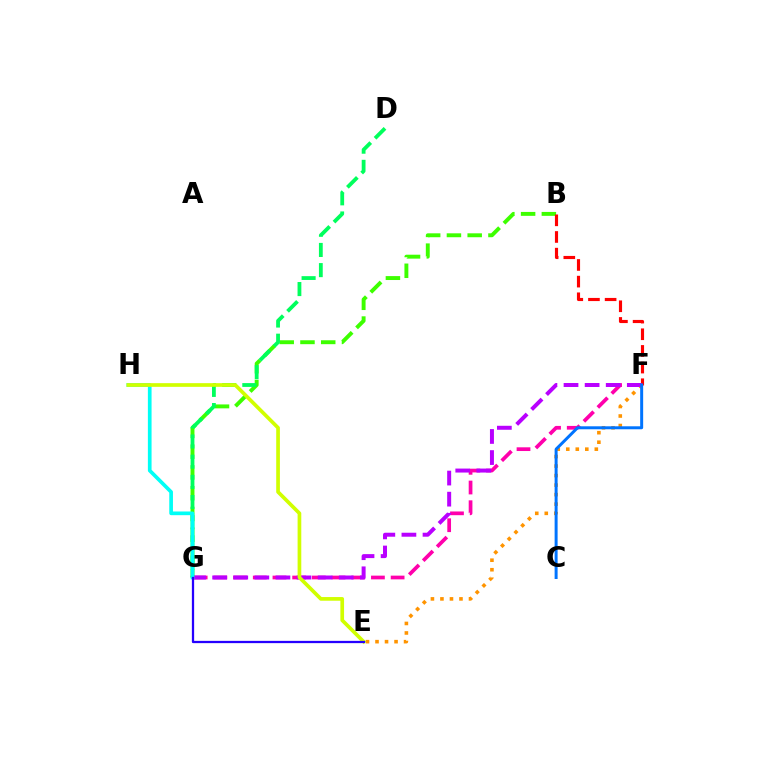{('E', 'F'): [{'color': '#ff9400', 'line_style': 'dotted', 'thickness': 2.59}], ('B', 'G'): [{'color': '#3dff00', 'line_style': 'dashed', 'thickness': 2.82}], ('B', 'F'): [{'color': '#ff0000', 'line_style': 'dashed', 'thickness': 2.26}], ('F', 'G'): [{'color': '#ff00ac', 'line_style': 'dashed', 'thickness': 2.68}, {'color': '#b900ff', 'line_style': 'dashed', 'thickness': 2.87}], ('D', 'G'): [{'color': '#00ff5c', 'line_style': 'dashed', 'thickness': 2.74}], ('C', 'F'): [{'color': '#0074ff', 'line_style': 'solid', 'thickness': 2.14}], ('G', 'H'): [{'color': '#00fff6', 'line_style': 'solid', 'thickness': 2.66}], ('E', 'H'): [{'color': '#d1ff00', 'line_style': 'solid', 'thickness': 2.65}], ('E', 'G'): [{'color': '#2500ff', 'line_style': 'solid', 'thickness': 1.63}]}